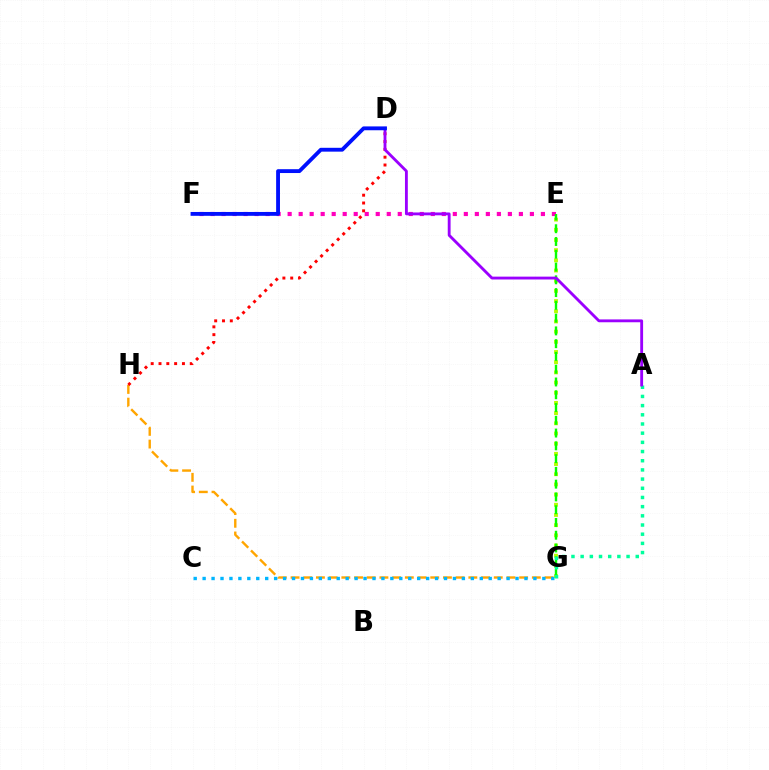{('E', 'F'): [{'color': '#ff00bd', 'line_style': 'dotted', 'thickness': 2.99}], ('G', 'H'): [{'color': '#ffa500', 'line_style': 'dashed', 'thickness': 1.73}], ('C', 'G'): [{'color': '#00b5ff', 'line_style': 'dotted', 'thickness': 2.43}], ('E', 'G'): [{'color': '#b3ff00', 'line_style': 'dotted', 'thickness': 2.77}, {'color': '#08ff00', 'line_style': 'dashed', 'thickness': 1.73}], ('A', 'G'): [{'color': '#00ff9d', 'line_style': 'dotted', 'thickness': 2.5}], ('D', 'H'): [{'color': '#ff0000', 'line_style': 'dotted', 'thickness': 2.12}], ('A', 'D'): [{'color': '#9b00ff', 'line_style': 'solid', 'thickness': 2.05}], ('D', 'F'): [{'color': '#0010ff', 'line_style': 'solid', 'thickness': 2.77}]}